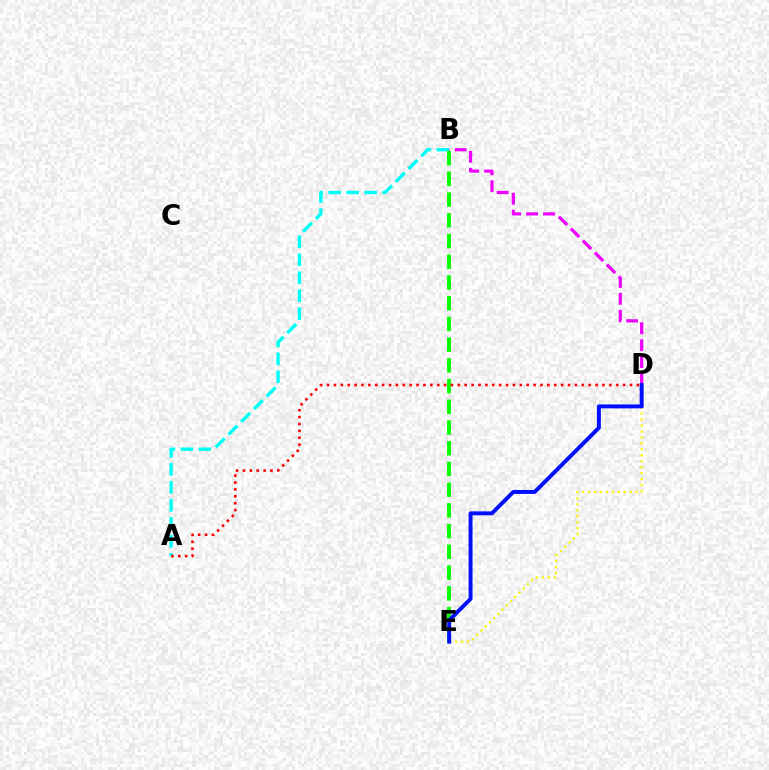{('A', 'B'): [{'color': '#00fff6', 'line_style': 'dashed', 'thickness': 2.44}], ('B', 'E'): [{'color': '#08ff00', 'line_style': 'dashed', 'thickness': 2.82}], ('A', 'D'): [{'color': '#ff0000', 'line_style': 'dotted', 'thickness': 1.87}], ('D', 'E'): [{'color': '#fcf500', 'line_style': 'dotted', 'thickness': 1.62}, {'color': '#0010ff', 'line_style': 'solid', 'thickness': 2.84}], ('B', 'D'): [{'color': '#ee00ff', 'line_style': 'dashed', 'thickness': 2.3}]}